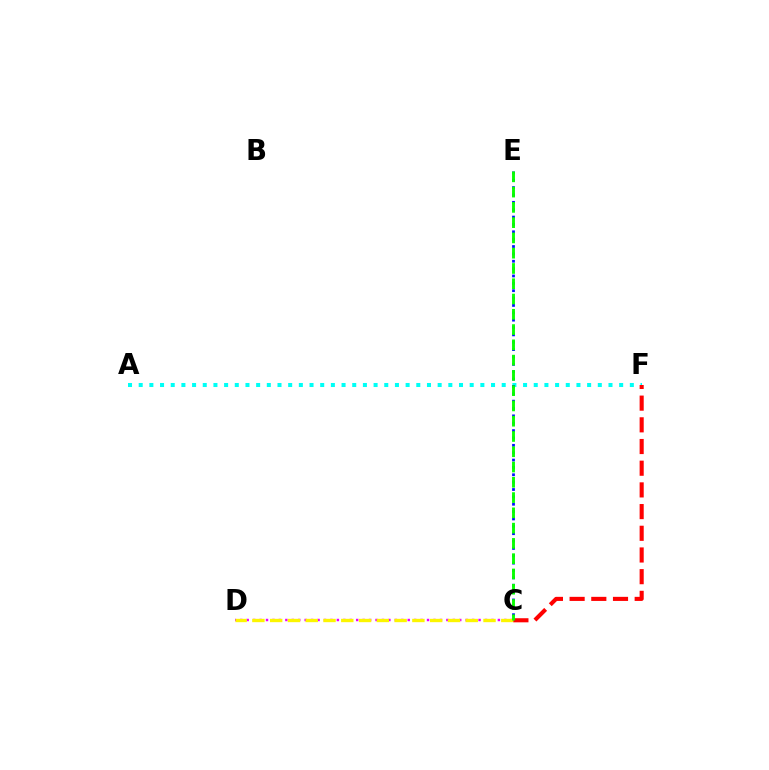{('C', 'D'): [{'color': '#ee00ff', 'line_style': 'dotted', 'thickness': 1.75}, {'color': '#fcf500', 'line_style': 'dashed', 'thickness': 2.42}], ('A', 'F'): [{'color': '#00fff6', 'line_style': 'dotted', 'thickness': 2.9}], ('C', 'E'): [{'color': '#0010ff', 'line_style': 'dotted', 'thickness': 2.0}, {'color': '#08ff00', 'line_style': 'dashed', 'thickness': 2.07}], ('C', 'F'): [{'color': '#ff0000', 'line_style': 'dashed', 'thickness': 2.95}]}